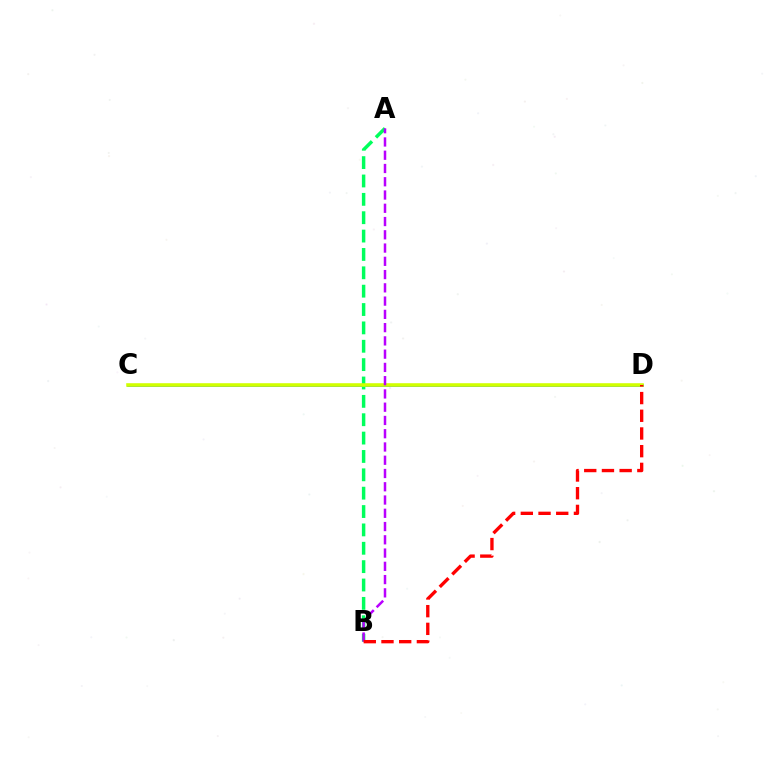{('C', 'D'): [{'color': '#0074ff', 'line_style': 'solid', 'thickness': 1.91}, {'color': '#d1ff00', 'line_style': 'solid', 'thickness': 2.58}], ('A', 'B'): [{'color': '#00ff5c', 'line_style': 'dashed', 'thickness': 2.49}, {'color': '#b900ff', 'line_style': 'dashed', 'thickness': 1.8}], ('B', 'D'): [{'color': '#ff0000', 'line_style': 'dashed', 'thickness': 2.4}]}